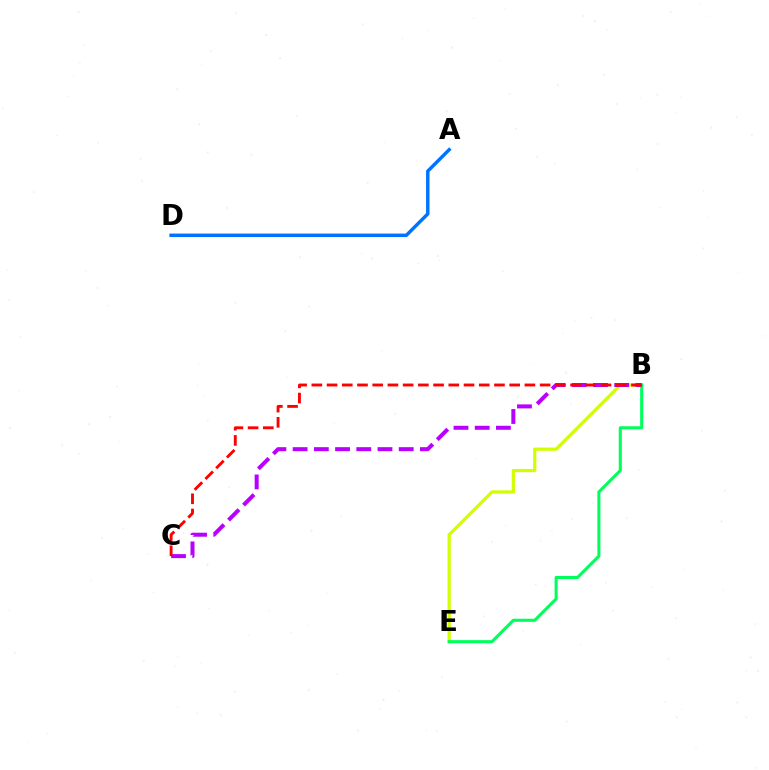{('B', 'E'): [{'color': '#d1ff00', 'line_style': 'solid', 'thickness': 2.32}, {'color': '#00ff5c', 'line_style': 'solid', 'thickness': 2.2}], ('A', 'D'): [{'color': '#0074ff', 'line_style': 'solid', 'thickness': 2.48}], ('B', 'C'): [{'color': '#b900ff', 'line_style': 'dashed', 'thickness': 2.88}, {'color': '#ff0000', 'line_style': 'dashed', 'thickness': 2.07}]}